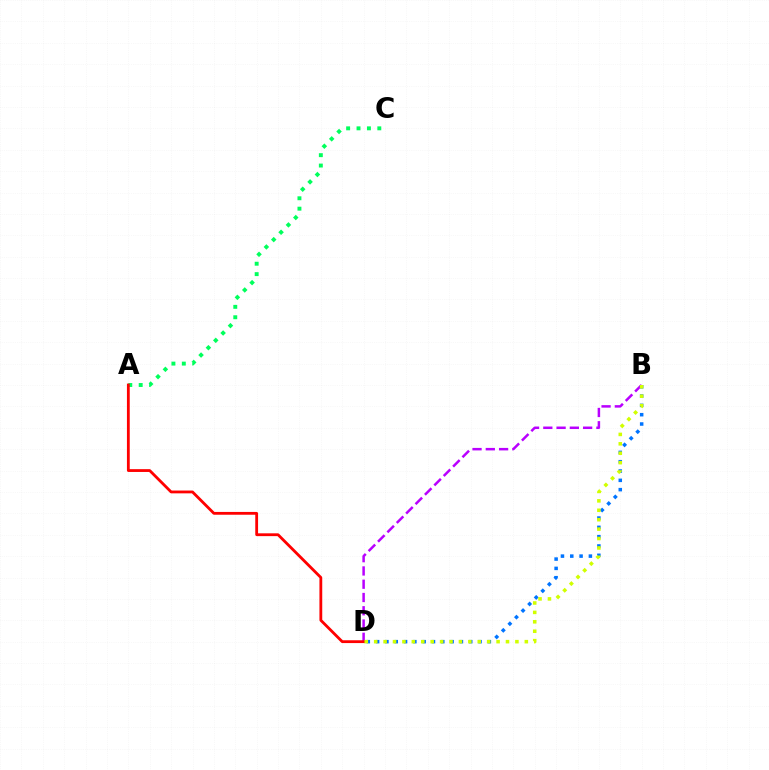{('B', 'D'): [{'color': '#0074ff', 'line_style': 'dotted', 'thickness': 2.53}, {'color': '#b900ff', 'line_style': 'dashed', 'thickness': 1.8}, {'color': '#d1ff00', 'line_style': 'dotted', 'thickness': 2.56}], ('A', 'C'): [{'color': '#00ff5c', 'line_style': 'dotted', 'thickness': 2.82}], ('A', 'D'): [{'color': '#ff0000', 'line_style': 'solid', 'thickness': 2.02}]}